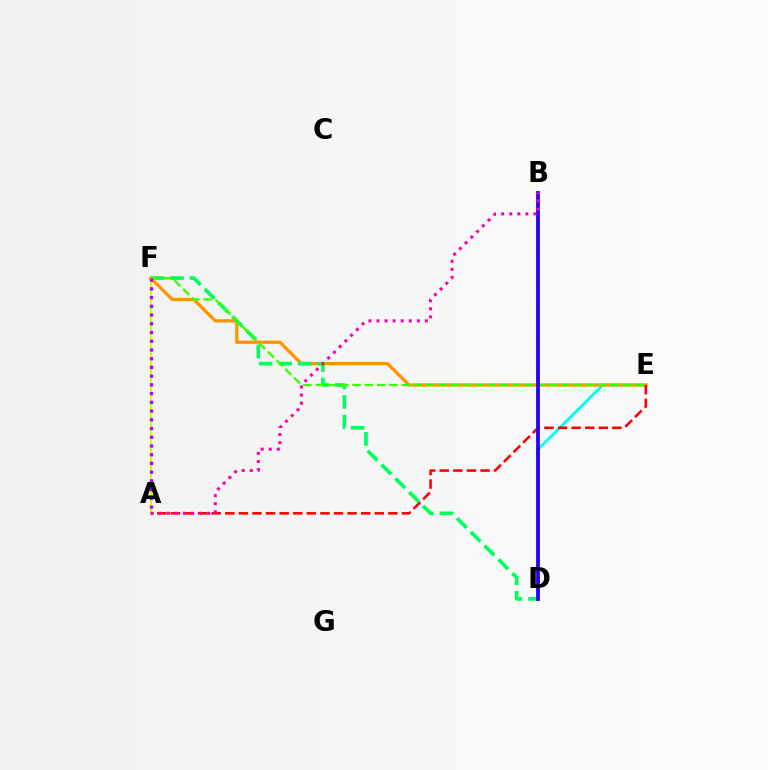{('D', 'E'): [{'color': '#00fff6', 'line_style': 'solid', 'thickness': 2.0}], ('E', 'F'): [{'color': '#ff9400', 'line_style': 'solid', 'thickness': 2.35}, {'color': '#3dff00', 'line_style': 'dashed', 'thickness': 1.67}], ('A', 'F'): [{'color': '#d1ff00', 'line_style': 'solid', 'thickness': 1.62}, {'color': '#b900ff', 'line_style': 'dotted', 'thickness': 2.37}], ('B', 'D'): [{'color': '#0074ff', 'line_style': 'dotted', 'thickness': 1.71}, {'color': '#2500ff', 'line_style': 'solid', 'thickness': 2.73}], ('D', 'F'): [{'color': '#00ff5c', 'line_style': 'dashed', 'thickness': 2.65}], ('A', 'E'): [{'color': '#ff0000', 'line_style': 'dashed', 'thickness': 1.85}], ('A', 'B'): [{'color': '#ff00ac', 'line_style': 'dotted', 'thickness': 2.19}]}